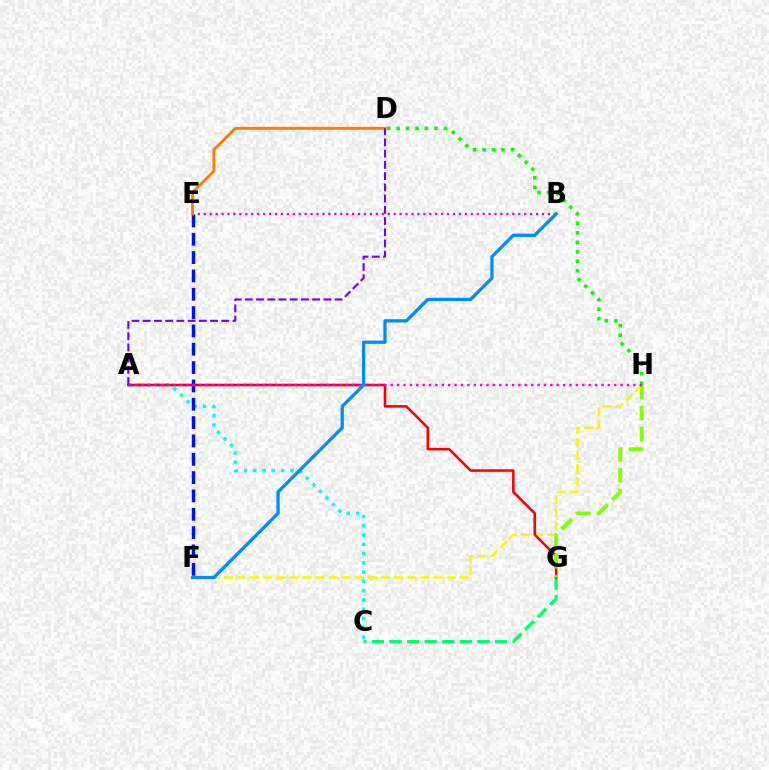{('A', 'C'): [{'color': '#00fff6', 'line_style': 'dotted', 'thickness': 2.52}], ('E', 'F'): [{'color': '#0010ff', 'line_style': 'dashed', 'thickness': 2.49}], ('B', 'E'): [{'color': '#ff0094', 'line_style': 'dotted', 'thickness': 1.61}], ('F', 'H'): [{'color': '#fcf500', 'line_style': 'dashed', 'thickness': 1.78}], ('C', 'G'): [{'color': '#00ff74', 'line_style': 'dashed', 'thickness': 2.39}], ('A', 'G'): [{'color': '#ff0000', 'line_style': 'solid', 'thickness': 1.85}], ('B', 'F'): [{'color': '#008cff', 'line_style': 'solid', 'thickness': 2.35}], ('D', 'E'): [{'color': '#ff7c00', 'line_style': 'solid', 'thickness': 2.07}], ('D', 'H'): [{'color': '#08ff00', 'line_style': 'dotted', 'thickness': 2.57}], ('G', 'H'): [{'color': '#84ff00', 'line_style': 'dashed', 'thickness': 2.83}], ('A', 'D'): [{'color': '#7200ff', 'line_style': 'dashed', 'thickness': 1.53}], ('A', 'H'): [{'color': '#ee00ff', 'line_style': 'dotted', 'thickness': 1.74}]}